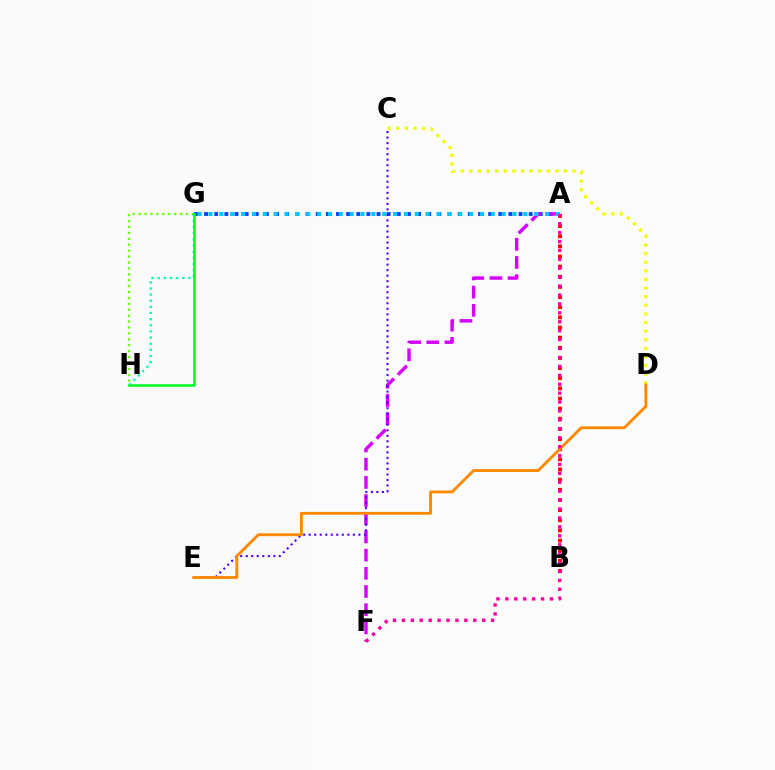{('A', 'G'): [{'color': '#003fff', 'line_style': 'dotted', 'thickness': 2.76}, {'color': '#00c7ff', 'line_style': 'dotted', 'thickness': 2.95}], ('A', 'F'): [{'color': '#d600ff', 'line_style': 'dashed', 'thickness': 2.47}, {'color': '#ff00a0', 'line_style': 'dotted', 'thickness': 2.42}], ('C', 'D'): [{'color': '#eeff00', 'line_style': 'dotted', 'thickness': 2.34}], ('C', 'E'): [{'color': '#4f00ff', 'line_style': 'dotted', 'thickness': 1.5}], ('G', 'H'): [{'color': '#66ff00', 'line_style': 'dotted', 'thickness': 1.61}, {'color': '#00ffaf', 'line_style': 'dotted', 'thickness': 1.67}, {'color': '#00ff27', 'line_style': 'solid', 'thickness': 1.88}], ('A', 'B'): [{'color': '#ff0000', 'line_style': 'dotted', 'thickness': 2.76}], ('D', 'E'): [{'color': '#ff8800', 'line_style': 'solid', 'thickness': 2.05}]}